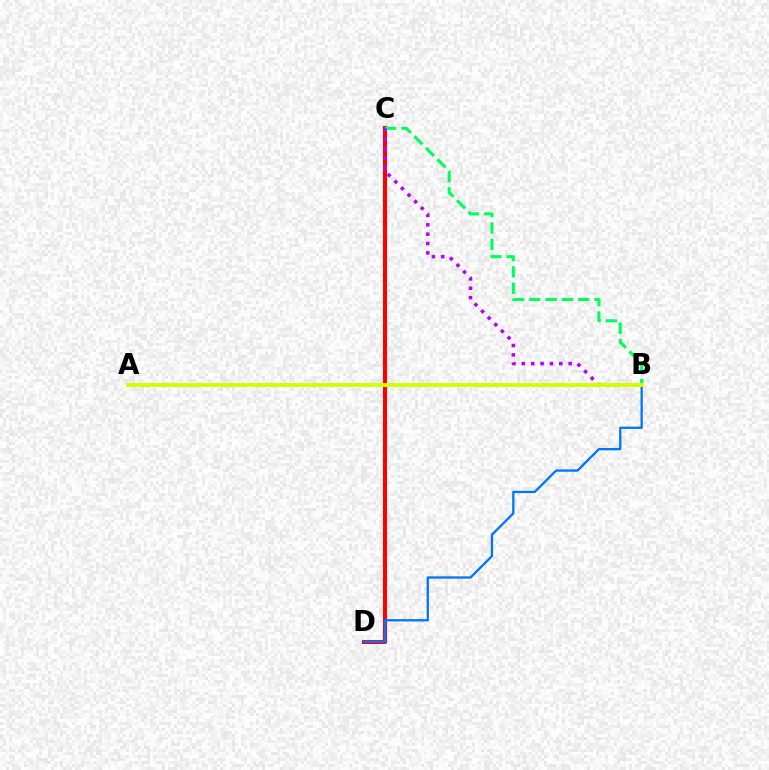{('C', 'D'): [{'color': '#ff0000', 'line_style': 'solid', 'thickness': 2.93}], ('B', 'D'): [{'color': '#0074ff', 'line_style': 'solid', 'thickness': 1.65}], ('B', 'C'): [{'color': '#00ff5c', 'line_style': 'dashed', 'thickness': 2.22}, {'color': '#b900ff', 'line_style': 'dotted', 'thickness': 2.55}], ('A', 'B'): [{'color': '#d1ff00', 'line_style': 'solid', 'thickness': 2.81}]}